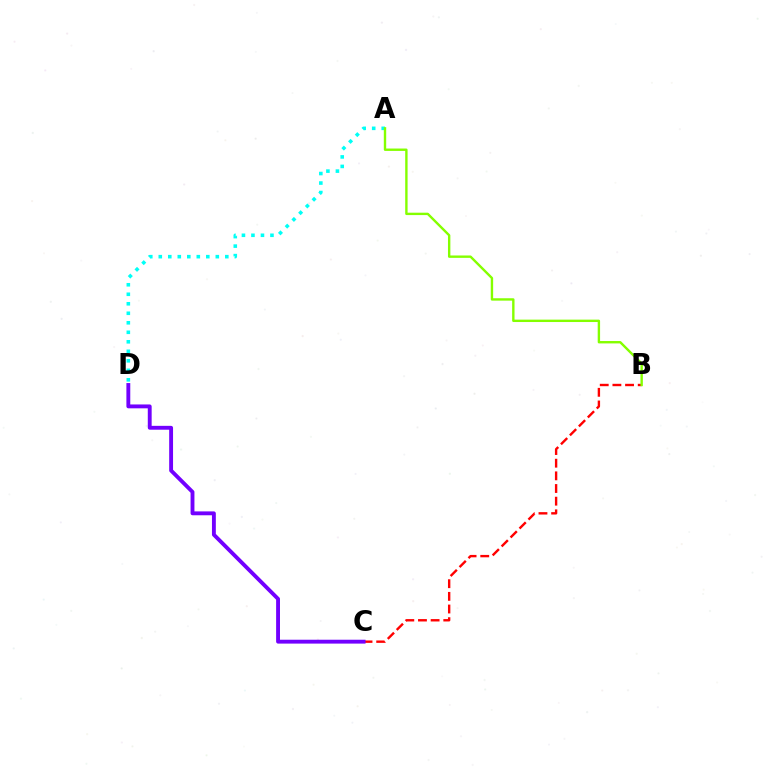{('A', 'D'): [{'color': '#00fff6', 'line_style': 'dotted', 'thickness': 2.58}], ('B', 'C'): [{'color': '#ff0000', 'line_style': 'dashed', 'thickness': 1.72}], ('A', 'B'): [{'color': '#84ff00', 'line_style': 'solid', 'thickness': 1.72}], ('C', 'D'): [{'color': '#7200ff', 'line_style': 'solid', 'thickness': 2.79}]}